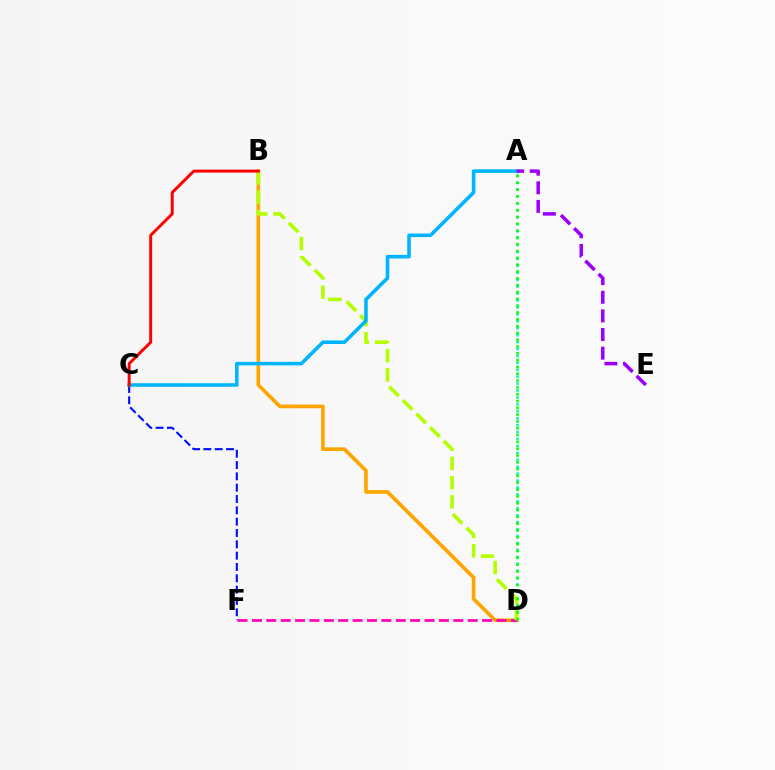{('B', 'D'): [{'color': '#ffa500', 'line_style': 'solid', 'thickness': 2.63}, {'color': '#b3ff00', 'line_style': 'dashed', 'thickness': 2.61}], ('D', 'F'): [{'color': '#ff00bd', 'line_style': 'dashed', 'thickness': 1.95}], ('A', 'D'): [{'color': '#00ff9d', 'line_style': 'dotted', 'thickness': 1.88}, {'color': '#08ff00', 'line_style': 'dotted', 'thickness': 1.85}], ('C', 'F'): [{'color': '#0010ff', 'line_style': 'dashed', 'thickness': 1.54}], ('A', 'C'): [{'color': '#00b5ff', 'line_style': 'solid', 'thickness': 2.57}], ('A', 'E'): [{'color': '#9b00ff', 'line_style': 'dashed', 'thickness': 2.53}], ('B', 'C'): [{'color': '#ff0000', 'line_style': 'solid', 'thickness': 2.12}]}